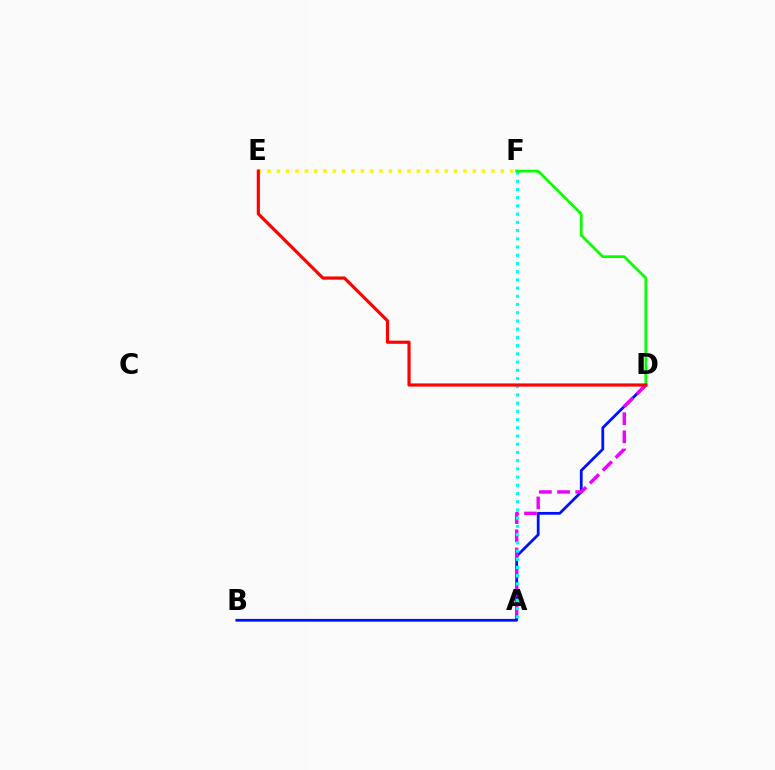{('B', 'D'): [{'color': '#0010ff', 'line_style': 'solid', 'thickness': 1.99}], ('A', 'D'): [{'color': '#ee00ff', 'line_style': 'dashed', 'thickness': 2.47}], ('E', 'F'): [{'color': '#fcf500', 'line_style': 'dotted', 'thickness': 2.53}], ('A', 'F'): [{'color': '#00fff6', 'line_style': 'dotted', 'thickness': 2.23}], ('D', 'F'): [{'color': '#08ff00', 'line_style': 'solid', 'thickness': 1.97}], ('D', 'E'): [{'color': '#ff0000', 'line_style': 'solid', 'thickness': 2.28}]}